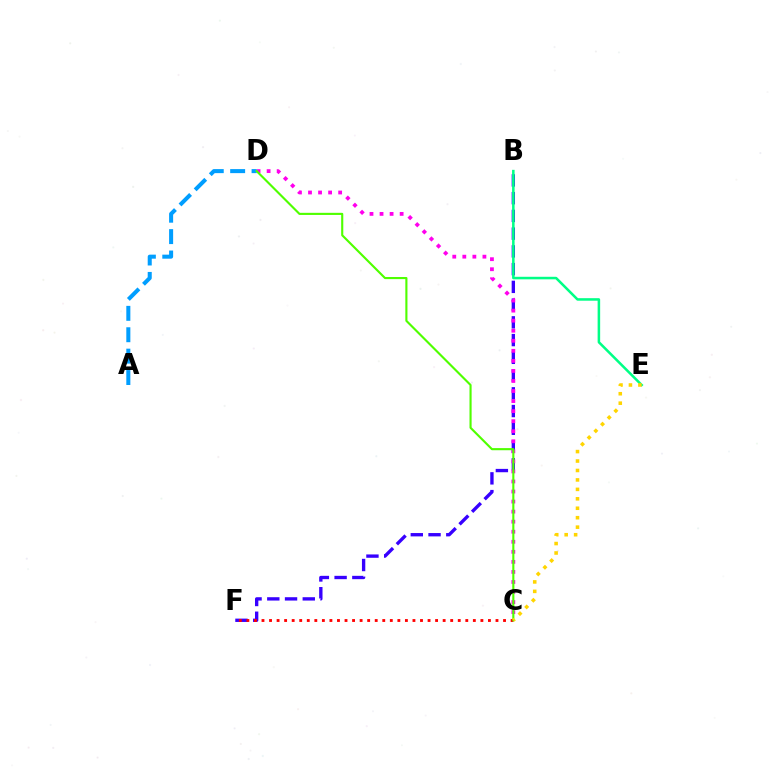{('B', 'F'): [{'color': '#3700ff', 'line_style': 'dashed', 'thickness': 2.41}], ('C', 'D'): [{'color': '#ff00ed', 'line_style': 'dotted', 'thickness': 2.73}, {'color': '#4fff00', 'line_style': 'solid', 'thickness': 1.53}], ('C', 'F'): [{'color': '#ff0000', 'line_style': 'dotted', 'thickness': 2.05}], ('A', 'D'): [{'color': '#009eff', 'line_style': 'dashed', 'thickness': 2.91}], ('B', 'E'): [{'color': '#00ff86', 'line_style': 'solid', 'thickness': 1.83}], ('C', 'E'): [{'color': '#ffd500', 'line_style': 'dotted', 'thickness': 2.57}]}